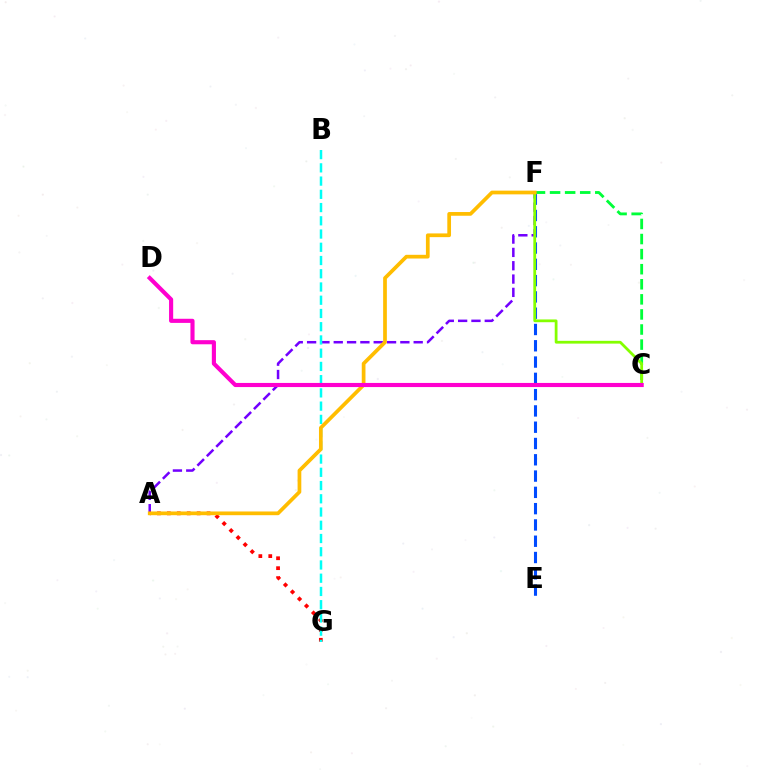{('E', 'F'): [{'color': '#004bff', 'line_style': 'dashed', 'thickness': 2.21}], ('C', 'F'): [{'color': '#00ff39', 'line_style': 'dashed', 'thickness': 2.05}, {'color': '#84ff00', 'line_style': 'solid', 'thickness': 1.99}], ('A', 'F'): [{'color': '#7200ff', 'line_style': 'dashed', 'thickness': 1.81}, {'color': '#ffbd00', 'line_style': 'solid', 'thickness': 2.68}], ('A', 'G'): [{'color': '#ff0000', 'line_style': 'dotted', 'thickness': 2.7}], ('B', 'G'): [{'color': '#00fff6', 'line_style': 'dashed', 'thickness': 1.8}], ('C', 'D'): [{'color': '#ff00cf', 'line_style': 'solid', 'thickness': 2.97}]}